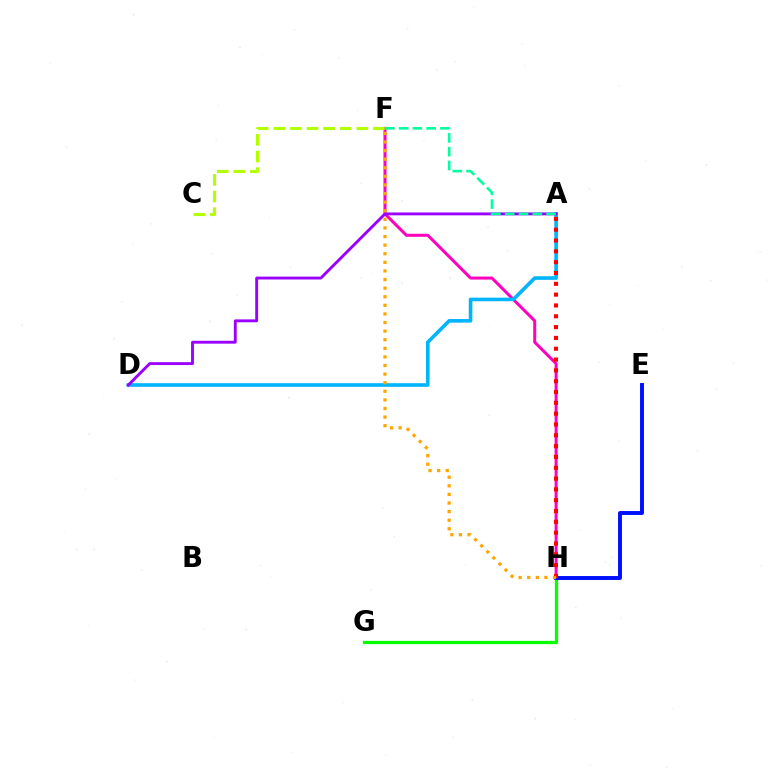{('F', 'H'): [{'color': '#ff00bd', 'line_style': 'solid', 'thickness': 2.16}, {'color': '#ffa500', 'line_style': 'dotted', 'thickness': 2.34}], ('G', 'H'): [{'color': '#08ff00', 'line_style': 'solid', 'thickness': 2.35}], ('E', 'H'): [{'color': '#0010ff', 'line_style': 'solid', 'thickness': 2.83}], ('A', 'D'): [{'color': '#00b5ff', 'line_style': 'solid', 'thickness': 2.6}, {'color': '#9b00ff', 'line_style': 'solid', 'thickness': 2.08}], ('A', 'H'): [{'color': '#ff0000', 'line_style': 'dotted', 'thickness': 2.94}], ('A', 'F'): [{'color': '#00ff9d', 'line_style': 'dashed', 'thickness': 1.87}], ('C', 'F'): [{'color': '#b3ff00', 'line_style': 'dashed', 'thickness': 2.26}]}